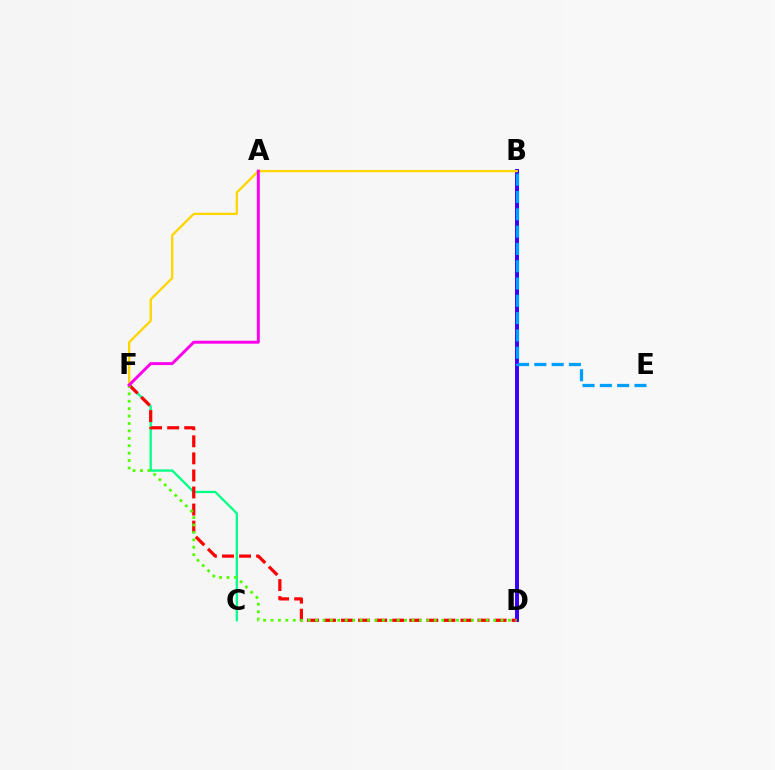{('B', 'D'): [{'color': '#3700ff', 'line_style': 'solid', 'thickness': 2.85}], ('B', 'E'): [{'color': '#009eff', 'line_style': 'dashed', 'thickness': 2.35}], ('C', 'F'): [{'color': '#00ff86', 'line_style': 'solid', 'thickness': 1.65}], ('D', 'F'): [{'color': '#ff0000', 'line_style': 'dashed', 'thickness': 2.32}, {'color': '#4fff00', 'line_style': 'dotted', 'thickness': 2.02}], ('B', 'F'): [{'color': '#ffd500', 'line_style': 'solid', 'thickness': 1.67}], ('A', 'F'): [{'color': '#ff00ed', 'line_style': 'solid', 'thickness': 2.12}]}